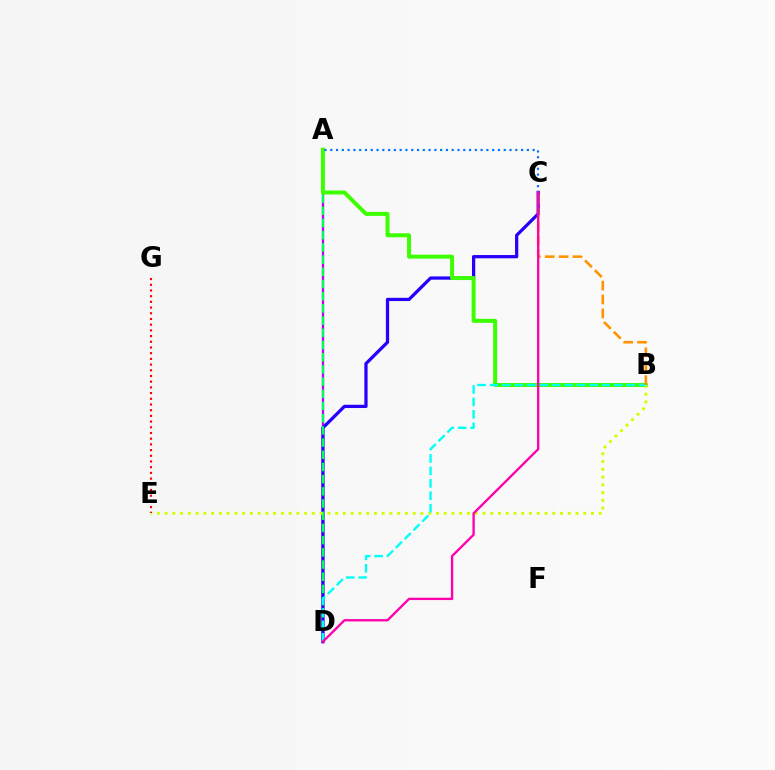{('A', 'D'): [{'color': '#b900ff', 'line_style': 'solid', 'thickness': 1.65}, {'color': '#00ff5c', 'line_style': 'dashed', 'thickness': 1.66}], ('C', 'D'): [{'color': '#2500ff', 'line_style': 'solid', 'thickness': 2.34}, {'color': '#ff00ac', 'line_style': 'solid', 'thickness': 1.69}], ('A', 'B'): [{'color': '#3dff00', 'line_style': 'solid', 'thickness': 2.87}], ('B', 'E'): [{'color': '#d1ff00', 'line_style': 'dotted', 'thickness': 2.11}], ('B', 'D'): [{'color': '#00fff6', 'line_style': 'dashed', 'thickness': 1.69}], ('B', 'C'): [{'color': '#ff9400', 'line_style': 'dashed', 'thickness': 1.89}], ('E', 'G'): [{'color': '#ff0000', 'line_style': 'dotted', 'thickness': 1.55}], ('A', 'C'): [{'color': '#0074ff', 'line_style': 'dotted', 'thickness': 1.57}]}